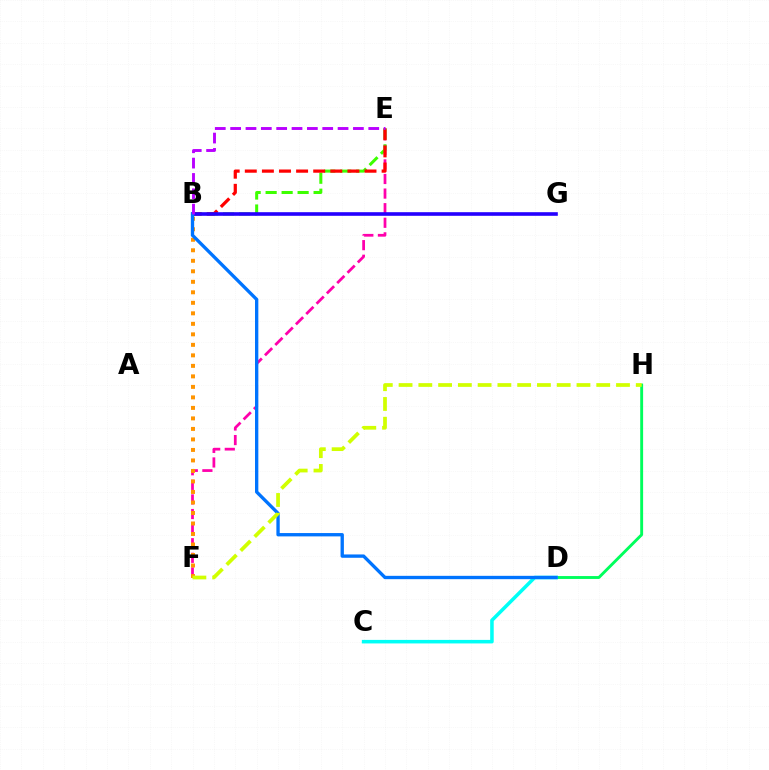{('E', 'F'): [{'color': '#ff00ac', 'line_style': 'dashed', 'thickness': 1.98}], ('B', 'F'): [{'color': '#ff9400', 'line_style': 'dotted', 'thickness': 2.85}], ('B', 'E'): [{'color': '#3dff00', 'line_style': 'dashed', 'thickness': 2.17}, {'color': '#ff0000', 'line_style': 'dashed', 'thickness': 2.32}, {'color': '#b900ff', 'line_style': 'dashed', 'thickness': 2.08}], ('D', 'H'): [{'color': '#00ff5c', 'line_style': 'solid', 'thickness': 2.08}], ('C', 'D'): [{'color': '#00fff6', 'line_style': 'solid', 'thickness': 2.55}], ('B', 'G'): [{'color': '#2500ff', 'line_style': 'solid', 'thickness': 2.61}], ('B', 'D'): [{'color': '#0074ff', 'line_style': 'solid', 'thickness': 2.4}], ('F', 'H'): [{'color': '#d1ff00', 'line_style': 'dashed', 'thickness': 2.69}]}